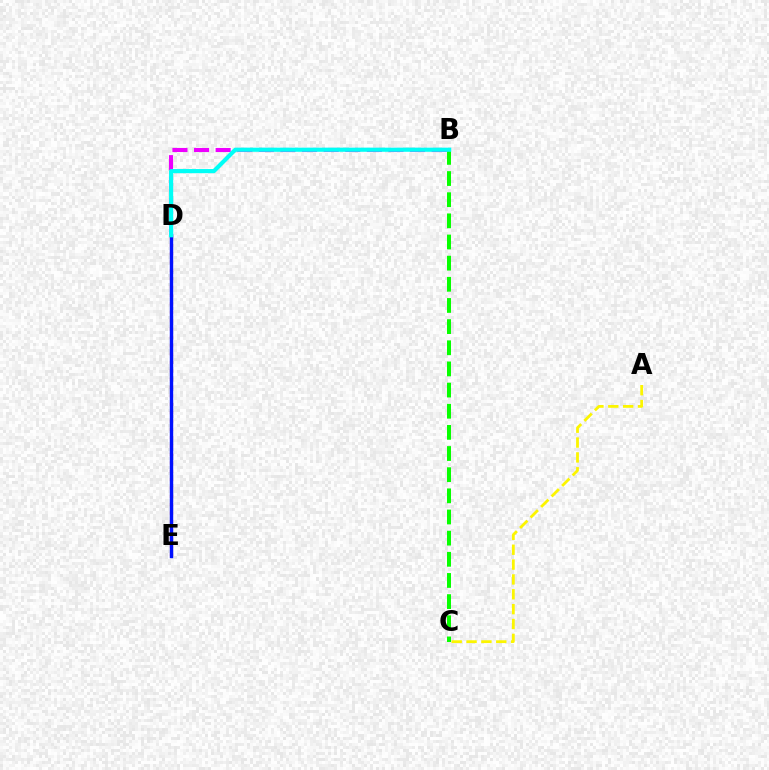{('B', 'D'): [{'color': '#ee00ff', 'line_style': 'dashed', 'thickness': 2.93}, {'color': '#00fff6', 'line_style': 'solid', 'thickness': 2.98}], ('B', 'C'): [{'color': '#08ff00', 'line_style': 'dashed', 'thickness': 2.87}], ('D', 'E'): [{'color': '#ff0000', 'line_style': 'dotted', 'thickness': 2.27}, {'color': '#0010ff', 'line_style': 'solid', 'thickness': 2.46}], ('A', 'C'): [{'color': '#fcf500', 'line_style': 'dashed', 'thickness': 2.02}]}